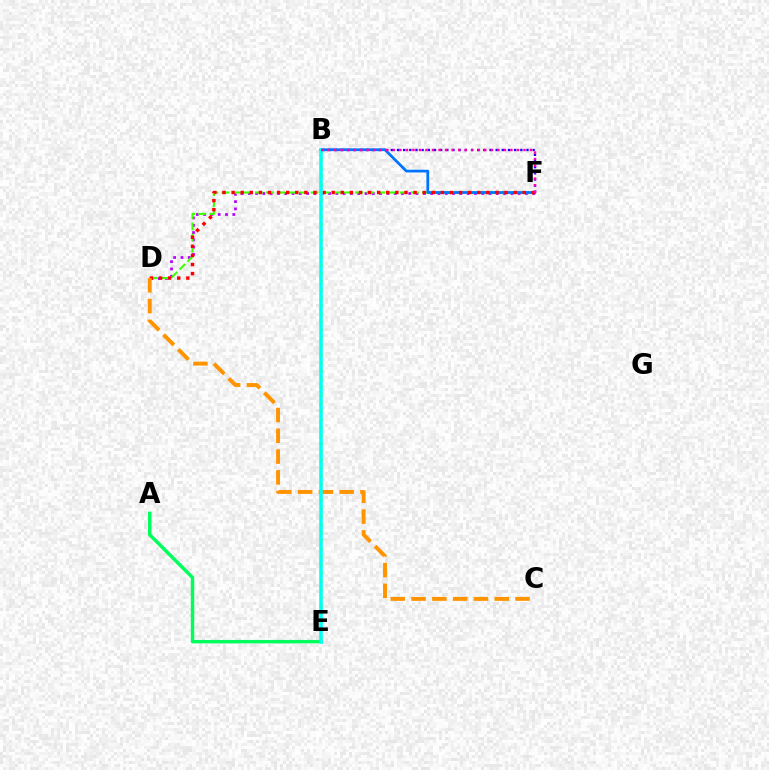{('B', 'E'): [{'color': '#d1ff00', 'line_style': 'dotted', 'thickness': 2.2}, {'color': '#00fff6', 'line_style': 'solid', 'thickness': 2.54}], ('D', 'F'): [{'color': '#b900ff', 'line_style': 'dotted', 'thickness': 1.98}, {'color': '#3dff00', 'line_style': 'dashed', 'thickness': 1.51}, {'color': '#ff0000', 'line_style': 'dotted', 'thickness': 2.47}], ('B', 'F'): [{'color': '#2500ff', 'line_style': 'dotted', 'thickness': 1.68}, {'color': '#0074ff', 'line_style': 'solid', 'thickness': 1.98}, {'color': '#ff00ac', 'line_style': 'dotted', 'thickness': 1.78}], ('A', 'E'): [{'color': '#00ff5c', 'line_style': 'solid', 'thickness': 2.48}], ('C', 'D'): [{'color': '#ff9400', 'line_style': 'dashed', 'thickness': 2.82}]}